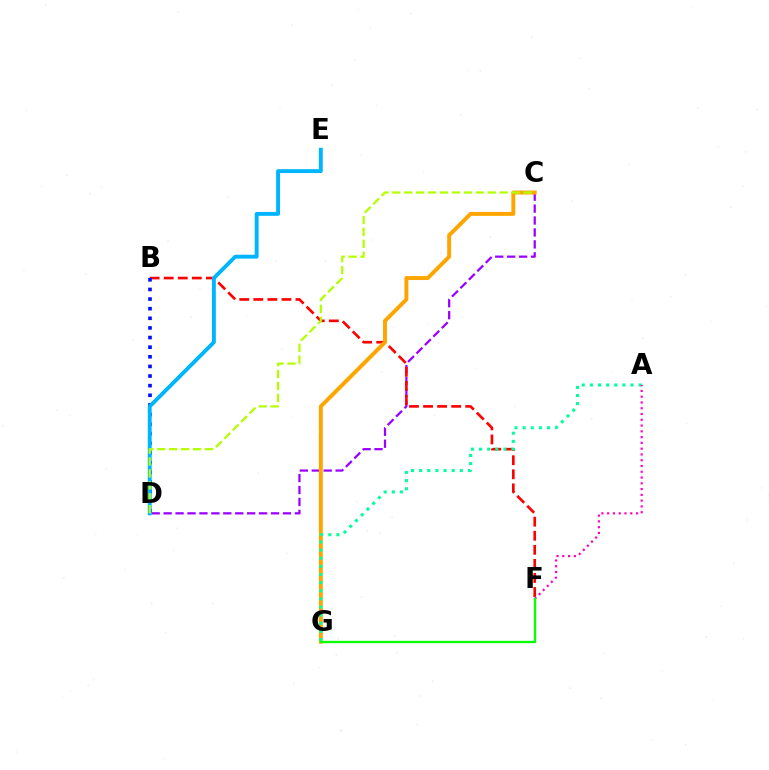{('C', 'D'): [{'color': '#9b00ff', 'line_style': 'dashed', 'thickness': 1.62}, {'color': '#b3ff00', 'line_style': 'dashed', 'thickness': 1.62}], ('B', 'F'): [{'color': '#ff0000', 'line_style': 'dashed', 'thickness': 1.91}], ('B', 'D'): [{'color': '#0010ff', 'line_style': 'dotted', 'thickness': 2.61}], ('D', 'E'): [{'color': '#00b5ff', 'line_style': 'solid', 'thickness': 2.8}], ('C', 'G'): [{'color': '#ffa500', 'line_style': 'solid', 'thickness': 2.84}], ('A', 'G'): [{'color': '#00ff9d', 'line_style': 'dotted', 'thickness': 2.21}], ('A', 'F'): [{'color': '#ff00bd', 'line_style': 'dotted', 'thickness': 1.57}], ('F', 'G'): [{'color': '#08ff00', 'line_style': 'solid', 'thickness': 1.68}]}